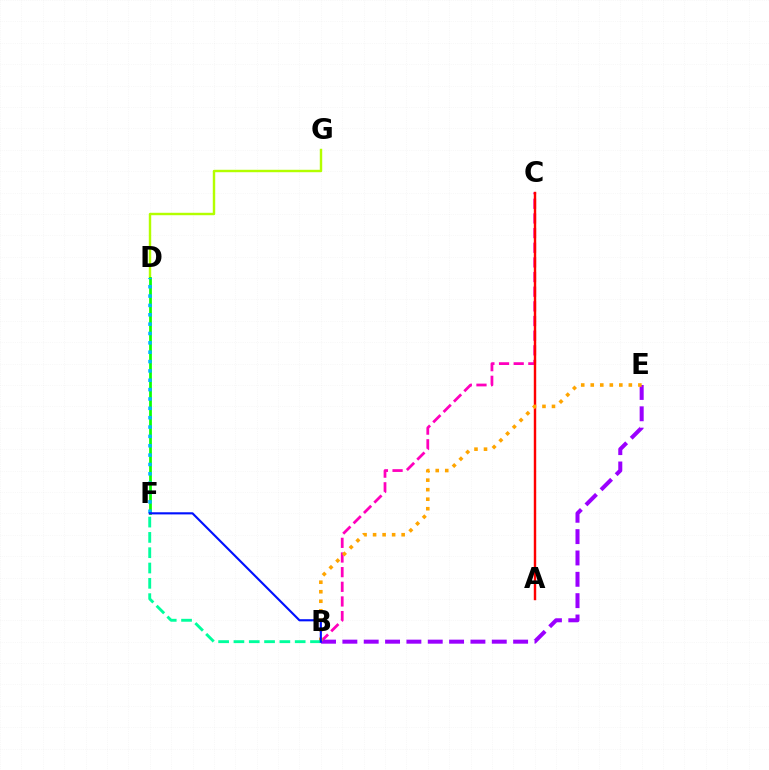{('B', 'C'): [{'color': '#ff00bd', 'line_style': 'dashed', 'thickness': 1.99}], ('D', 'G'): [{'color': '#b3ff00', 'line_style': 'solid', 'thickness': 1.75}], ('B', 'E'): [{'color': '#9b00ff', 'line_style': 'dashed', 'thickness': 2.9}, {'color': '#ffa500', 'line_style': 'dotted', 'thickness': 2.59}], ('A', 'C'): [{'color': '#ff0000', 'line_style': 'solid', 'thickness': 1.75}], ('D', 'F'): [{'color': '#08ff00', 'line_style': 'solid', 'thickness': 1.97}, {'color': '#00b5ff', 'line_style': 'dotted', 'thickness': 2.54}], ('B', 'F'): [{'color': '#00ff9d', 'line_style': 'dashed', 'thickness': 2.08}, {'color': '#0010ff', 'line_style': 'solid', 'thickness': 1.53}]}